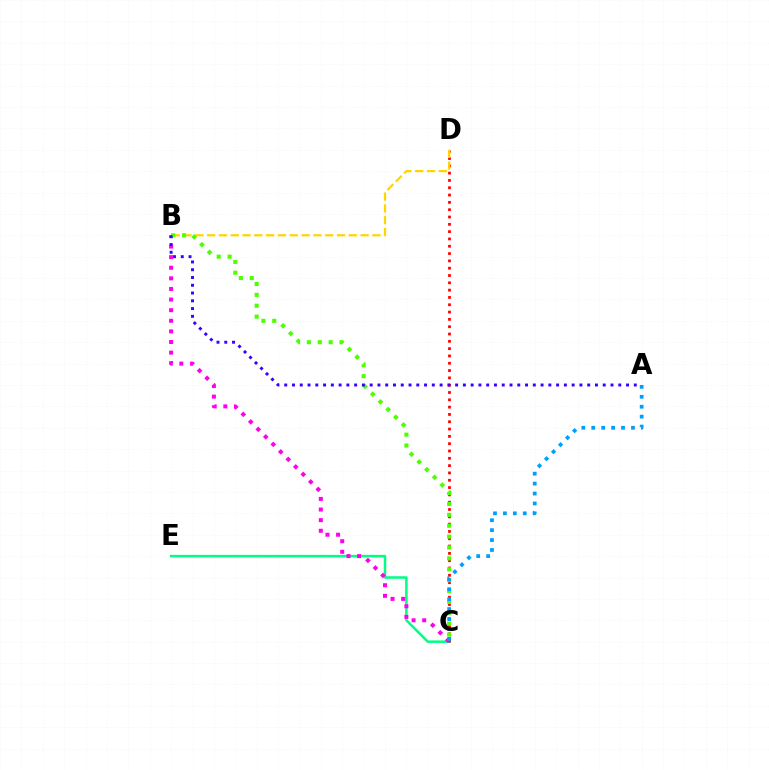{('C', 'E'): [{'color': '#00ff86', 'line_style': 'solid', 'thickness': 1.82}], ('C', 'D'): [{'color': '#ff0000', 'line_style': 'dotted', 'thickness': 1.99}], ('B', 'D'): [{'color': '#ffd500', 'line_style': 'dashed', 'thickness': 1.6}], ('B', 'C'): [{'color': '#ff00ed', 'line_style': 'dotted', 'thickness': 2.88}, {'color': '#4fff00', 'line_style': 'dotted', 'thickness': 2.96}], ('A', 'B'): [{'color': '#3700ff', 'line_style': 'dotted', 'thickness': 2.11}], ('A', 'C'): [{'color': '#009eff', 'line_style': 'dotted', 'thickness': 2.7}]}